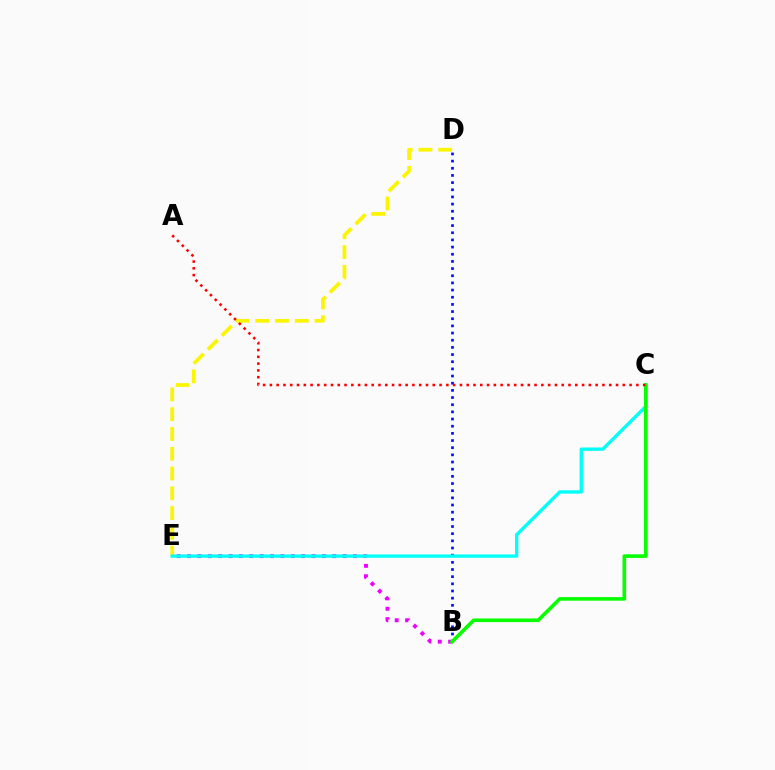{('B', 'D'): [{'color': '#0010ff', 'line_style': 'dotted', 'thickness': 1.95}], ('B', 'E'): [{'color': '#ee00ff', 'line_style': 'dotted', 'thickness': 2.82}], ('D', 'E'): [{'color': '#fcf500', 'line_style': 'dashed', 'thickness': 2.69}], ('C', 'E'): [{'color': '#00fff6', 'line_style': 'solid', 'thickness': 2.38}], ('B', 'C'): [{'color': '#08ff00', 'line_style': 'solid', 'thickness': 2.6}], ('A', 'C'): [{'color': '#ff0000', 'line_style': 'dotted', 'thickness': 1.84}]}